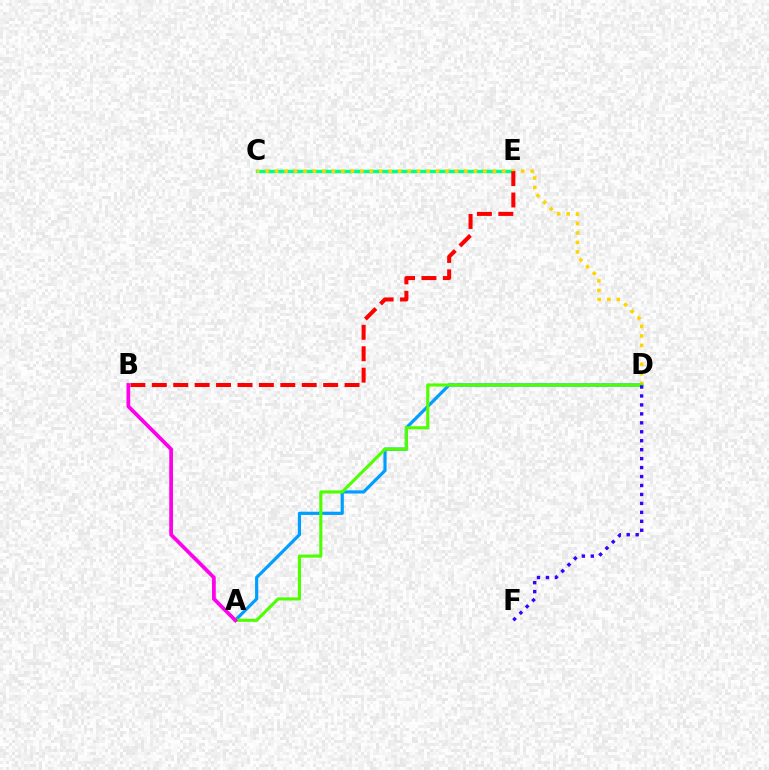{('C', 'E'): [{'color': '#00ff86', 'line_style': 'solid', 'thickness': 2.5}], ('A', 'D'): [{'color': '#009eff', 'line_style': 'solid', 'thickness': 2.3}, {'color': '#4fff00', 'line_style': 'solid', 'thickness': 2.24}], ('C', 'D'): [{'color': '#ffd500', 'line_style': 'dotted', 'thickness': 2.57}], ('B', 'E'): [{'color': '#ff0000', 'line_style': 'dashed', 'thickness': 2.91}], ('A', 'B'): [{'color': '#ff00ed', 'line_style': 'solid', 'thickness': 2.68}], ('D', 'F'): [{'color': '#3700ff', 'line_style': 'dotted', 'thickness': 2.43}]}